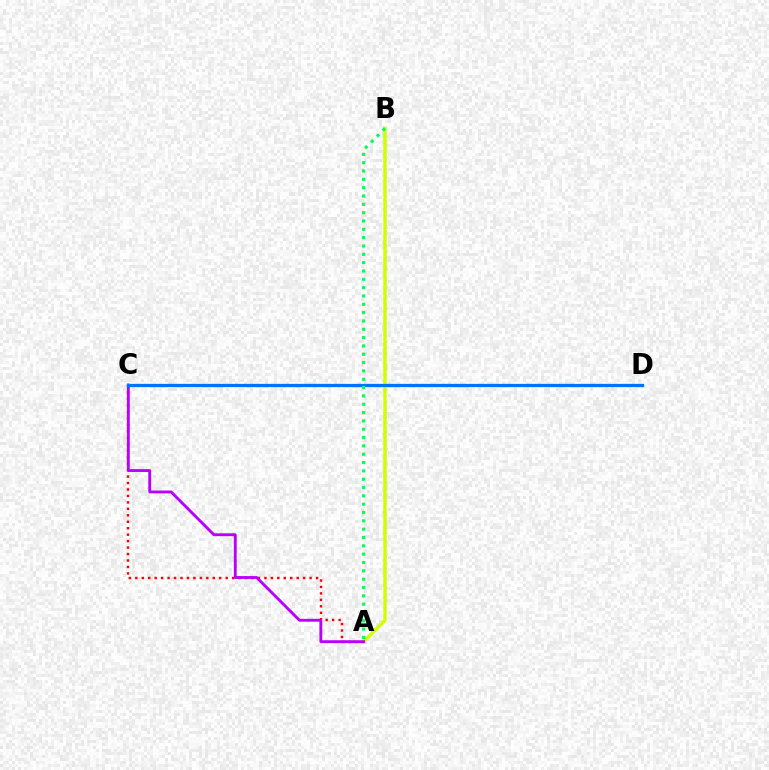{('A', 'C'): [{'color': '#ff0000', 'line_style': 'dotted', 'thickness': 1.75}, {'color': '#b900ff', 'line_style': 'solid', 'thickness': 2.05}], ('A', 'B'): [{'color': '#d1ff00', 'line_style': 'solid', 'thickness': 2.48}, {'color': '#00ff5c', 'line_style': 'dotted', 'thickness': 2.26}], ('C', 'D'): [{'color': '#0074ff', 'line_style': 'solid', 'thickness': 2.36}]}